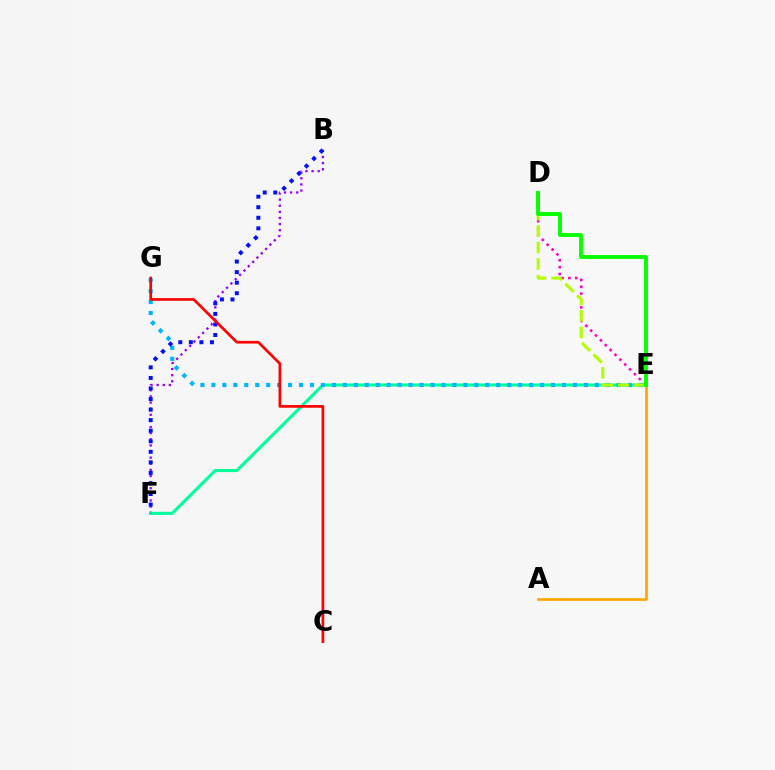{('B', 'F'): [{'color': '#9b00ff', 'line_style': 'dotted', 'thickness': 1.66}, {'color': '#0010ff', 'line_style': 'dotted', 'thickness': 2.87}], ('D', 'E'): [{'color': '#ff00bd', 'line_style': 'dotted', 'thickness': 1.86}, {'color': '#b3ff00', 'line_style': 'dashed', 'thickness': 2.24}, {'color': '#08ff00', 'line_style': 'solid', 'thickness': 2.81}], ('E', 'F'): [{'color': '#00ff9d', 'line_style': 'solid', 'thickness': 2.23}], ('E', 'G'): [{'color': '#00b5ff', 'line_style': 'dotted', 'thickness': 2.98}], ('A', 'E'): [{'color': '#ffa500', 'line_style': 'solid', 'thickness': 1.92}], ('C', 'G'): [{'color': '#ff0000', 'line_style': 'solid', 'thickness': 1.93}]}